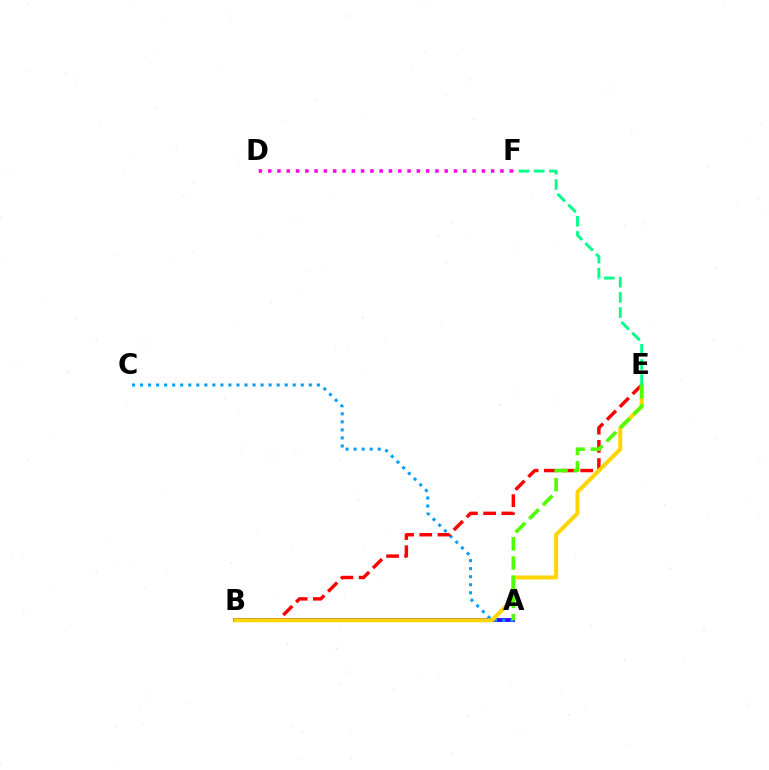{('D', 'F'): [{'color': '#ff00ed', 'line_style': 'dotted', 'thickness': 2.52}], ('A', 'B'): [{'color': '#3700ff', 'line_style': 'solid', 'thickness': 2.77}], ('A', 'C'): [{'color': '#009eff', 'line_style': 'dotted', 'thickness': 2.18}], ('B', 'E'): [{'color': '#ff0000', 'line_style': 'dashed', 'thickness': 2.47}, {'color': '#ffd500', 'line_style': 'solid', 'thickness': 2.88}], ('E', 'F'): [{'color': '#00ff86', 'line_style': 'dashed', 'thickness': 2.06}], ('A', 'E'): [{'color': '#4fff00', 'line_style': 'dashed', 'thickness': 2.61}]}